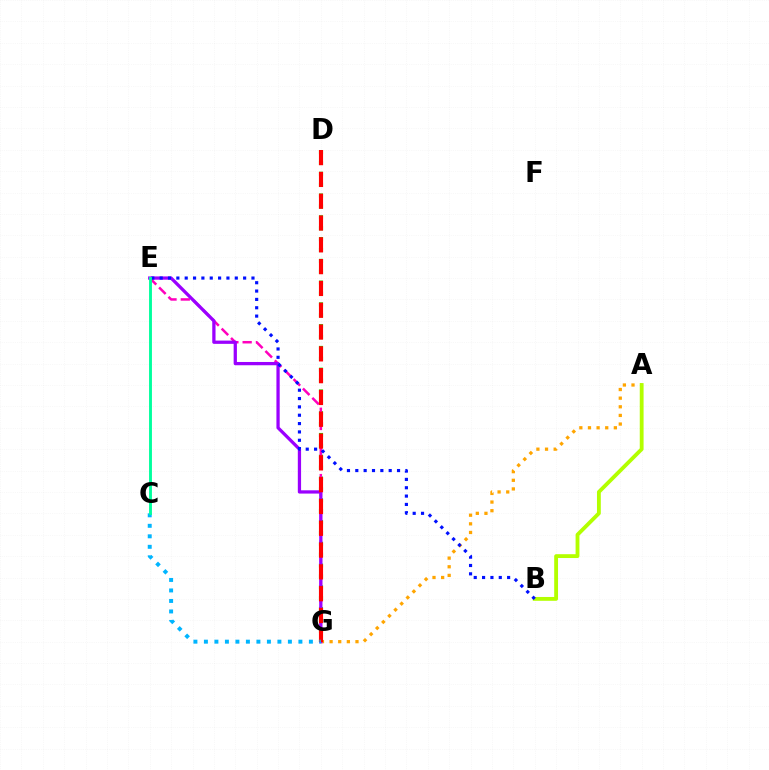{('A', 'G'): [{'color': '#ffa500', 'line_style': 'dotted', 'thickness': 2.35}], ('D', 'G'): [{'color': '#08ff00', 'line_style': 'dotted', 'thickness': 2.96}, {'color': '#ff0000', 'line_style': 'dashed', 'thickness': 2.96}], ('E', 'G'): [{'color': '#ff00bd', 'line_style': 'dashed', 'thickness': 1.8}, {'color': '#9b00ff', 'line_style': 'solid', 'thickness': 2.35}], ('C', 'G'): [{'color': '#00b5ff', 'line_style': 'dotted', 'thickness': 2.85}], ('A', 'B'): [{'color': '#b3ff00', 'line_style': 'solid', 'thickness': 2.76}], ('B', 'E'): [{'color': '#0010ff', 'line_style': 'dotted', 'thickness': 2.27}], ('C', 'E'): [{'color': '#00ff9d', 'line_style': 'solid', 'thickness': 2.07}]}